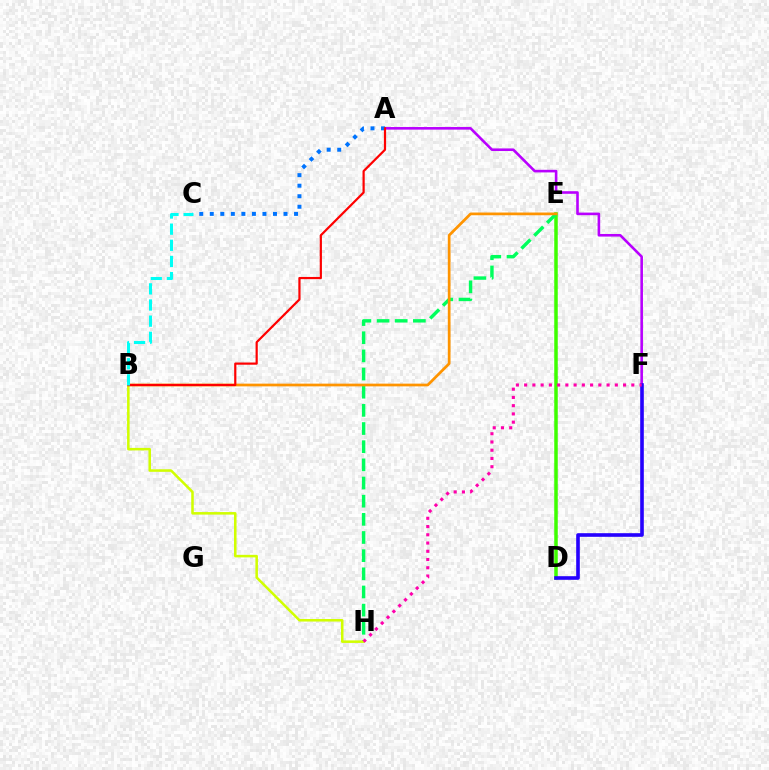{('A', 'F'): [{'color': '#b900ff', 'line_style': 'solid', 'thickness': 1.87}], ('D', 'E'): [{'color': '#3dff00', 'line_style': 'solid', 'thickness': 2.53}], ('E', 'H'): [{'color': '#00ff5c', 'line_style': 'dashed', 'thickness': 2.47}], ('D', 'F'): [{'color': '#2500ff', 'line_style': 'solid', 'thickness': 2.61}], ('B', 'H'): [{'color': '#d1ff00', 'line_style': 'solid', 'thickness': 1.82}], ('A', 'C'): [{'color': '#0074ff', 'line_style': 'dotted', 'thickness': 2.86}], ('B', 'E'): [{'color': '#ff9400', 'line_style': 'solid', 'thickness': 1.97}], ('F', 'H'): [{'color': '#ff00ac', 'line_style': 'dotted', 'thickness': 2.24}], ('A', 'B'): [{'color': '#ff0000', 'line_style': 'solid', 'thickness': 1.58}], ('B', 'C'): [{'color': '#00fff6', 'line_style': 'dashed', 'thickness': 2.19}]}